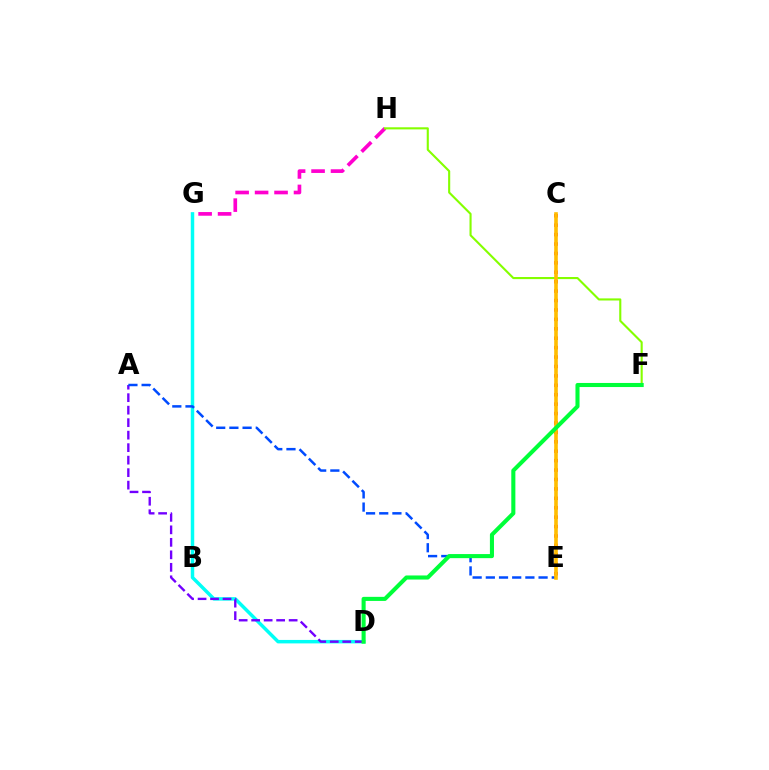{('D', 'G'): [{'color': '#00fff6', 'line_style': 'solid', 'thickness': 2.5}], ('G', 'H'): [{'color': '#ff00cf', 'line_style': 'dashed', 'thickness': 2.64}], ('F', 'H'): [{'color': '#84ff00', 'line_style': 'solid', 'thickness': 1.52}], ('A', 'D'): [{'color': '#7200ff', 'line_style': 'dashed', 'thickness': 1.7}], ('A', 'E'): [{'color': '#004bff', 'line_style': 'dashed', 'thickness': 1.79}], ('C', 'E'): [{'color': '#ff0000', 'line_style': 'dotted', 'thickness': 2.56}, {'color': '#ffbd00', 'line_style': 'solid', 'thickness': 2.6}], ('D', 'F'): [{'color': '#00ff39', 'line_style': 'solid', 'thickness': 2.94}]}